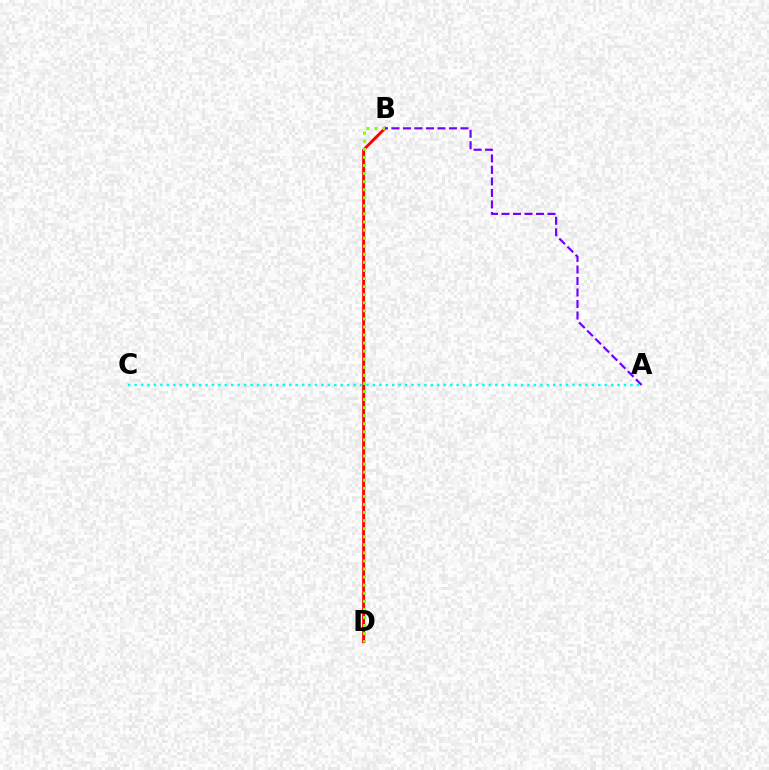{('B', 'D'): [{'color': '#ff0000', 'line_style': 'solid', 'thickness': 2.1}, {'color': '#84ff00', 'line_style': 'dotted', 'thickness': 2.19}], ('A', 'C'): [{'color': '#00fff6', 'line_style': 'dotted', 'thickness': 1.75}], ('A', 'B'): [{'color': '#7200ff', 'line_style': 'dashed', 'thickness': 1.56}]}